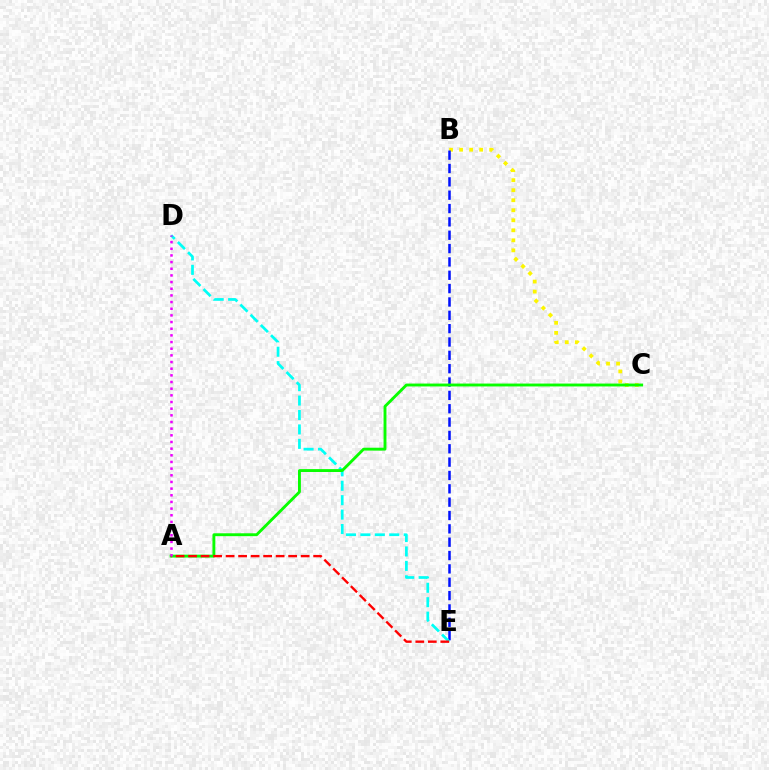{('B', 'C'): [{'color': '#fcf500', 'line_style': 'dotted', 'thickness': 2.72}], ('B', 'E'): [{'color': '#0010ff', 'line_style': 'dashed', 'thickness': 1.81}], ('D', 'E'): [{'color': '#00fff6', 'line_style': 'dashed', 'thickness': 1.96}], ('A', 'C'): [{'color': '#08ff00', 'line_style': 'solid', 'thickness': 2.08}], ('A', 'E'): [{'color': '#ff0000', 'line_style': 'dashed', 'thickness': 1.7}], ('A', 'D'): [{'color': '#ee00ff', 'line_style': 'dotted', 'thickness': 1.81}]}